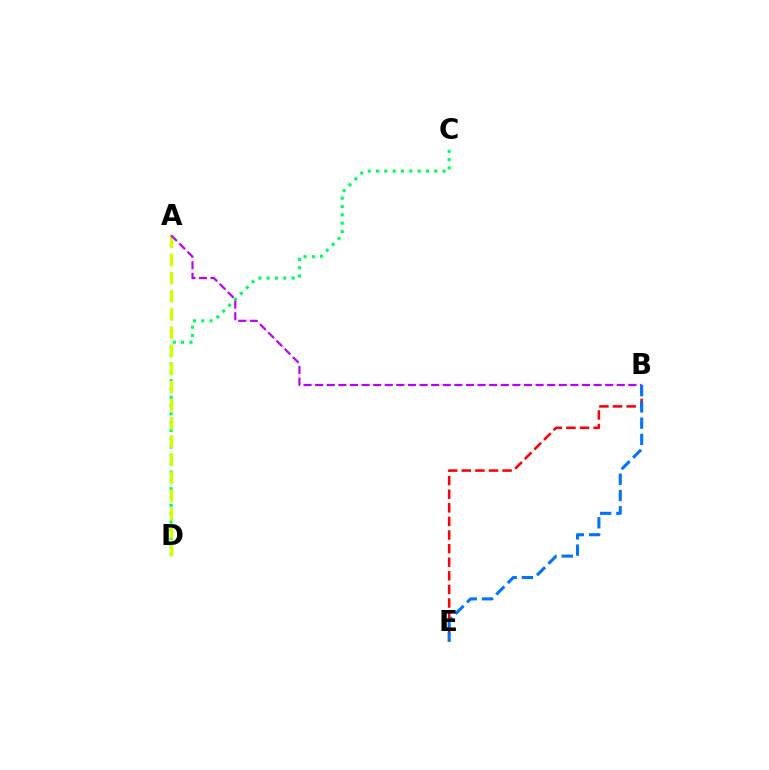{('C', 'D'): [{'color': '#00ff5c', 'line_style': 'dotted', 'thickness': 2.26}], ('A', 'D'): [{'color': '#d1ff00', 'line_style': 'dashed', 'thickness': 2.47}], ('B', 'E'): [{'color': '#ff0000', 'line_style': 'dashed', 'thickness': 1.85}, {'color': '#0074ff', 'line_style': 'dashed', 'thickness': 2.21}], ('A', 'B'): [{'color': '#b900ff', 'line_style': 'dashed', 'thickness': 1.58}]}